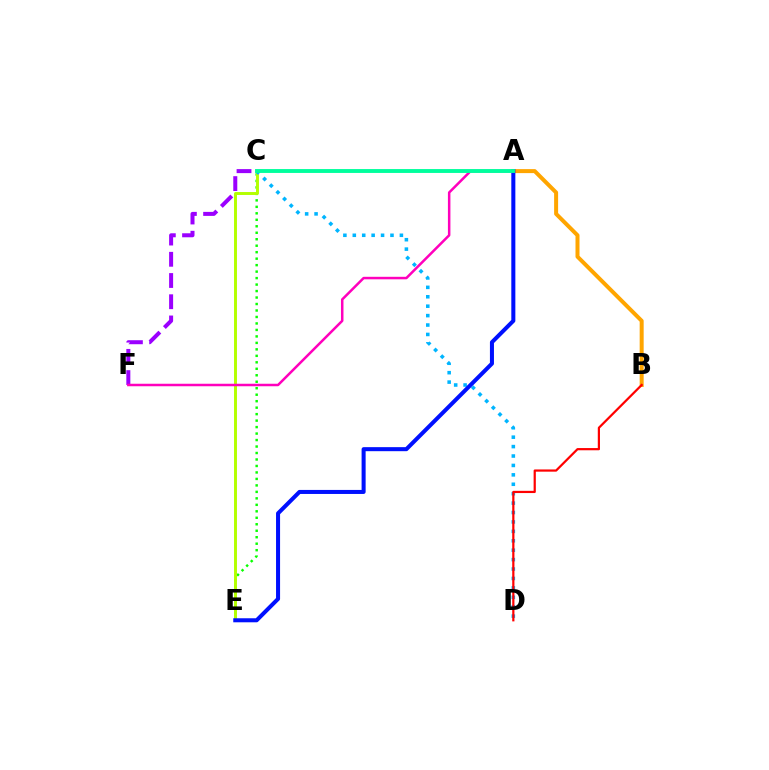{('C', 'E'): [{'color': '#08ff00', 'line_style': 'dotted', 'thickness': 1.76}, {'color': '#b3ff00', 'line_style': 'solid', 'thickness': 2.11}], ('A', 'B'): [{'color': '#ffa500', 'line_style': 'solid', 'thickness': 2.88}], ('C', 'D'): [{'color': '#00b5ff', 'line_style': 'dotted', 'thickness': 2.56}], ('B', 'D'): [{'color': '#ff0000', 'line_style': 'solid', 'thickness': 1.59}], ('C', 'F'): [{'color': '#9b00ff', 'line_style': 'dashed', 'thickness': 2.88}], ('A', 'E'): [{'color': '#0010ff', 'line_style': 'solid', 'thickness': 2.9}], ('A', 'F'): [{'color': '#ff00bd', 'line_style': 'solid', 'thickness': 1.8}], ('A', 'C'): [{'color': '#00ff9d', 'line_style': 'solid', 'thickness': 2.8}]}